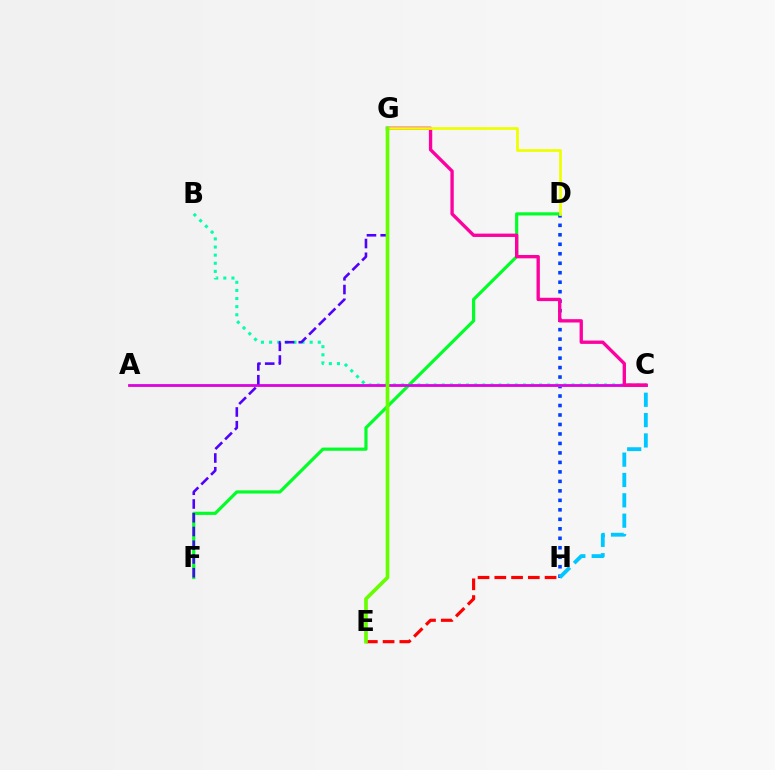{('B', 'C'): [{'color': '#00ffaf', 'line_style': 'dotted', 'thickness': 2.2}], ('D', 'H'): [{'color': '#003fff', 'line_style': 'dotted', 'thickness': 2.58}], ('A', 'C'): [{'color': '#ff8800', 'line_style': 'solid', 'thickness': 2.03}, {'color': '#d600ff', 'line_style': 'solid', 'thickness': 1.85}], ('C', 'H'): [{'color': '#00c7ff', 'line_style': 'dashed', 'thickness': 2.76}], ('E', 'H'): [{'color': '#ff0000', 'line_style': 'dashed', 'thickness': 2.28}], ('D', 'F'): [{'color': '#00ff27', 'line_style': 'solid', 'thickness': 2.29}], ('C', 'G'): [{'color': '#ff00a0', 'line_style': 'solid', 'thickness': 2.4}], ('D', 'G'): [{'color': '#eeff00', 'line_style': 'solid', 'thickness': 1.96}], ('F', 'G'): [{'color': '#4f00ff', 'line_style': 'dashed', 'thickness': 1.87}], ('E', 'G'): [{'color': '#66ff00', 'line_style': 'solid', 'thickness': 2.65}]}